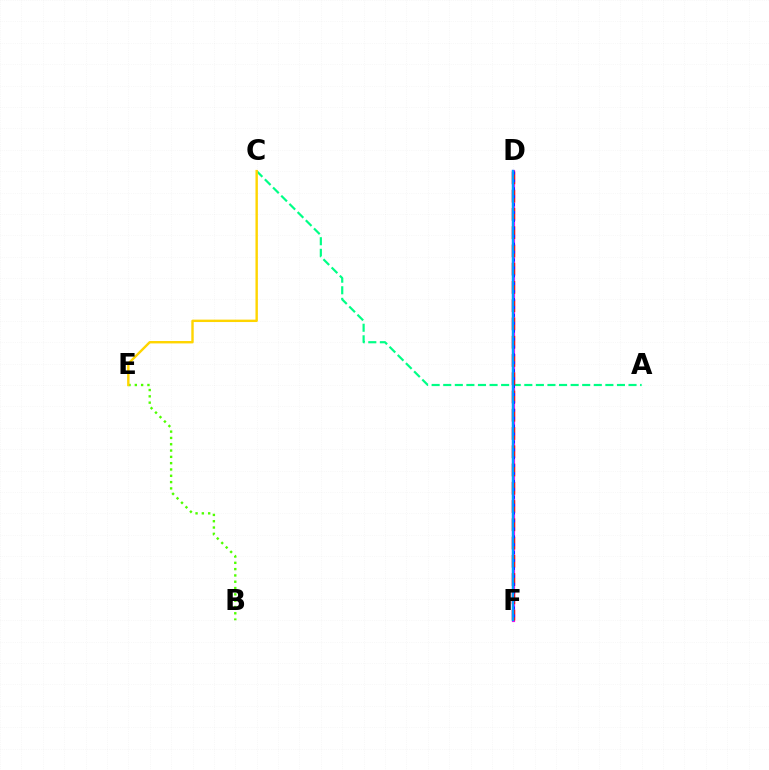{('B', 'E'): [{'color': '#4fff00', 'line_style': 'dotted', 'thickness': 1.71}], ('A', 'C'): [{'color': '#00ff86', 'line_style': 'dashed', 'thickness': 1.57}], ('D', 'F'): [{'color': '#ff00ed', 'line_style': 'solid', 'thickness': 2.28}, {'color': '#ff0000', 'line_style': 'dashed', 'thickness': 2.48}, {'color': '#3700ff', 'line_style': 'dotted', 'thickness': 2.15}, {'color': '#009eff', 'line_style': 'solid', 'thickness': 1.7}], ('C', 'E'): [{'color': '#ffd500', 'line_style': 'solid', 'thickness': 1.73}]}